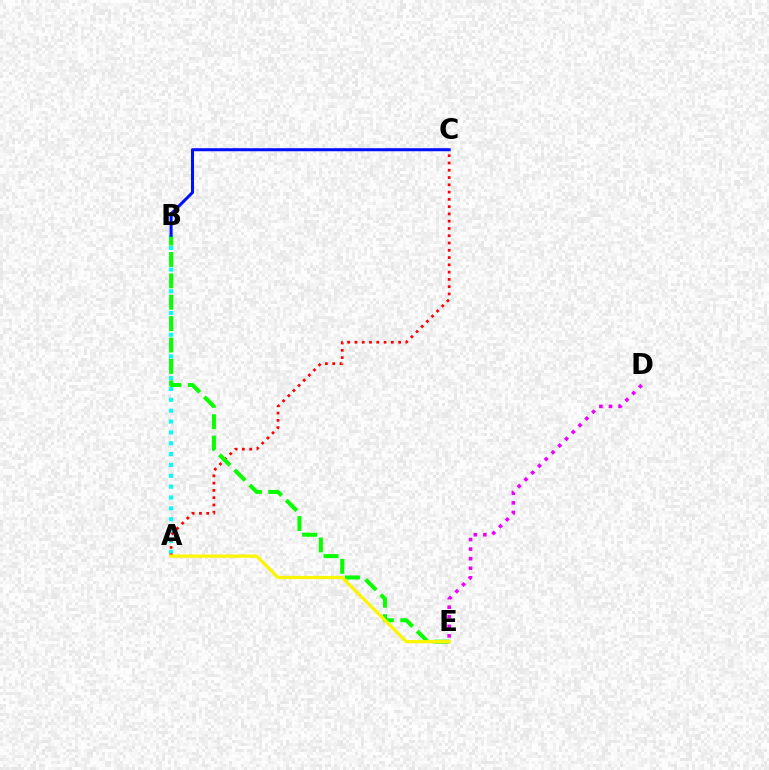{('A', 'B'): [{'color': '#00fff6', 'line_style': 'dotted', 'thickness': 2.95}], ('A', 'C'): [{'color': '#ff0000', 'line_style': 'dotted', 'thickness': 1.98}], ('B', 'E'): [{'color': '#08ff00', 'line_style': 'dashed', 'thickness': 2.91}], ('A', 'E'): [{'color': '#fcf500', 'line_style': 'solid', 'thickness': 2.33}], ('D', 'E'): [{'color': '#ee00ff', 'line_style': 'dotted', 'thickness': 2.6}], ('B', 'C'): [{'color': '#0010ff', 'line_style': 'solid', 'thickness': 2.19}]}